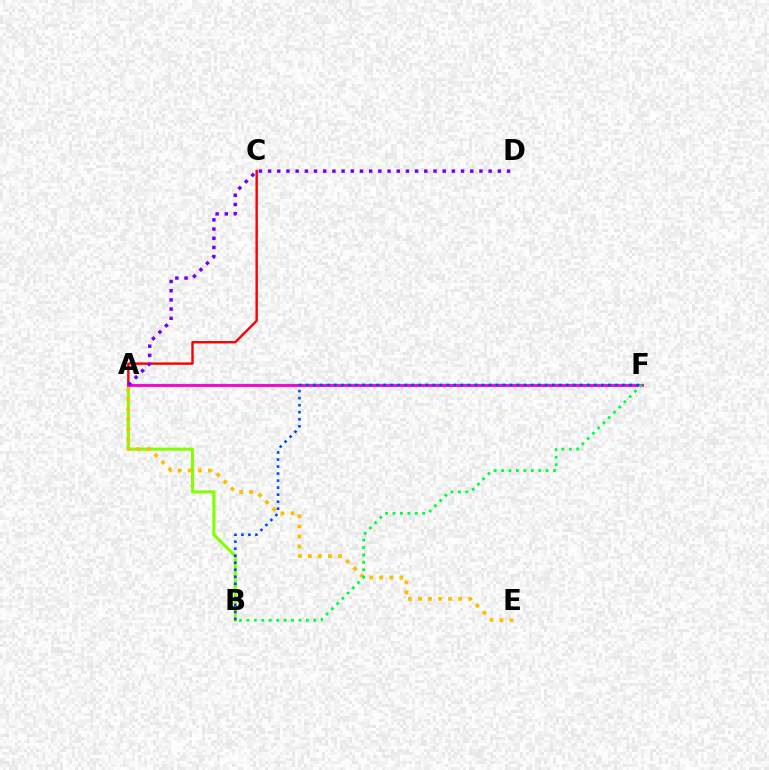{('A', 'B'): [{'color': '#84ff00', 'line_style': 'solid', 'thickness': 2.22}], ('A', 'F'): [{'color': '#00fff6', 'line_style': 'solid', 'thickness': 1.76}, {'color': '#ff00cf', 'line_style': 'solid', 'thickness': 2.04}], ('A', 'E'): [{'color': '#ffbd00', 'line_style': 'dotted', 'thickness': 2.73}], ('A', 'C'): [{'color': '#ff0000', 'line_style': 'solid', 'thickness': 1.74}], ('B', 'F'): [{'color': '#004bff', 'line_style': 'dotted', 'thickness': 1.91}, {'color': '#00ff39', 'line_style': 'dotted', 'thickness': 2.02}], ('A', 'D'): [{'color': '#7200ff', 'line_style': 'dotted', 'thickness': 2.5}]}